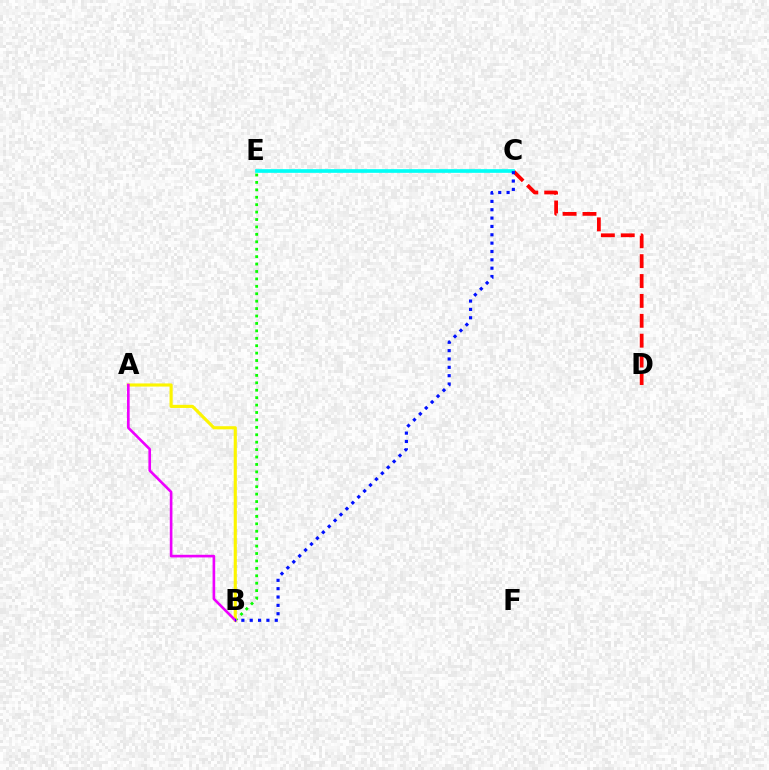{('B', 'E'): [{'color': '#08ff00', 'line_style': 'dotted', 'thickness': 2.02}], ('C', 'D'): [{'color': '#ff0000', 'line_style': 'dashed', 'thickness': 2.7}], ('A', 'B'): [{'color': '#fcf500', 'line_style': 'solid', 'thickness': 2.26}, {'color': '#ee00ff', 'line_style': 'solid', 'thickness': 1.9}], ('C', 'E'): [{'color': '#00fff6', 'line_style': 'solid', 'thickness': 2.64}], ('B', 'C'): [{'color': '#0010ff', 'line_style': 'dotted', 'thickness': 2.27}]}